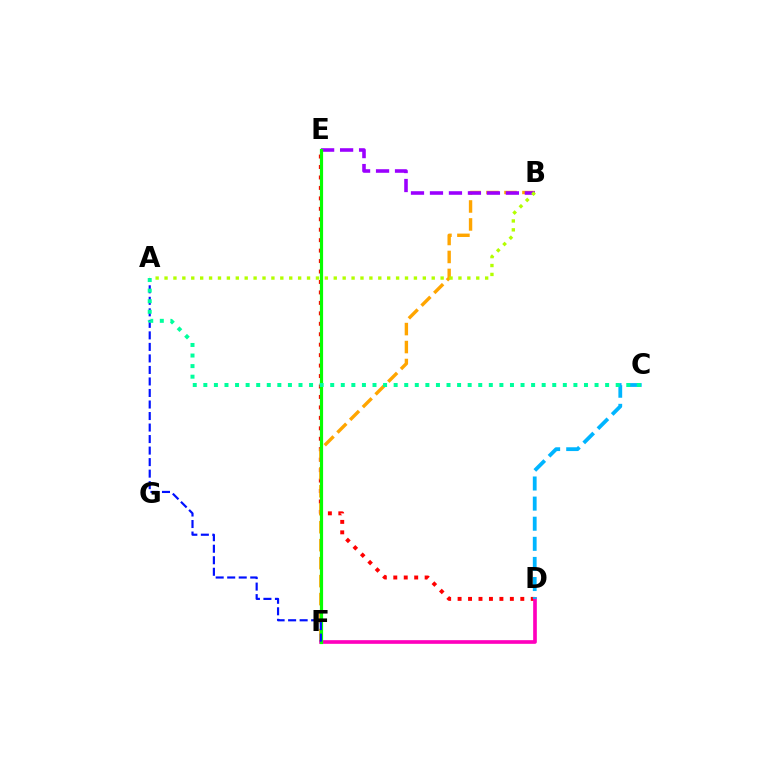{('D', 'E'): [{'color': '#ff0000', 'line_style': 'dotted', 'thickness': 2.84}], ('B', 'F'): [{'color': '#ffa500', 'line_style': 'dashed', 'thickness': 2.44}], ('B', 'E'): [{'color': '#9b00ff', 'line_style': 'dashed', 'thickness': 2.58}], ('D', 'F'): [{'color': '#ff00bd', 'line_style': 'solid', 'thickness': 2.64}], ('E', 'F'): [{'color': '#08ff00', 'line_style': 'solid', 'thickness': 2.29}], ('A', 'B'): [{'color': '#b3ff00', 'line_style': 'dotted', 'thickness': 2.42}], ('C', 'D'): [{'color': '#00b5ff', 'line_style': 'dashed', 'thickness': 2.73}], ('A', 'F'): [{'color': '#0010ff', 'line_style': 'dashed', 'thickness': 1.57}], ('A', 'C'): [{'color': '#00ff9d', 'line_style': 'dotted', 'thickness': 2.87}]}